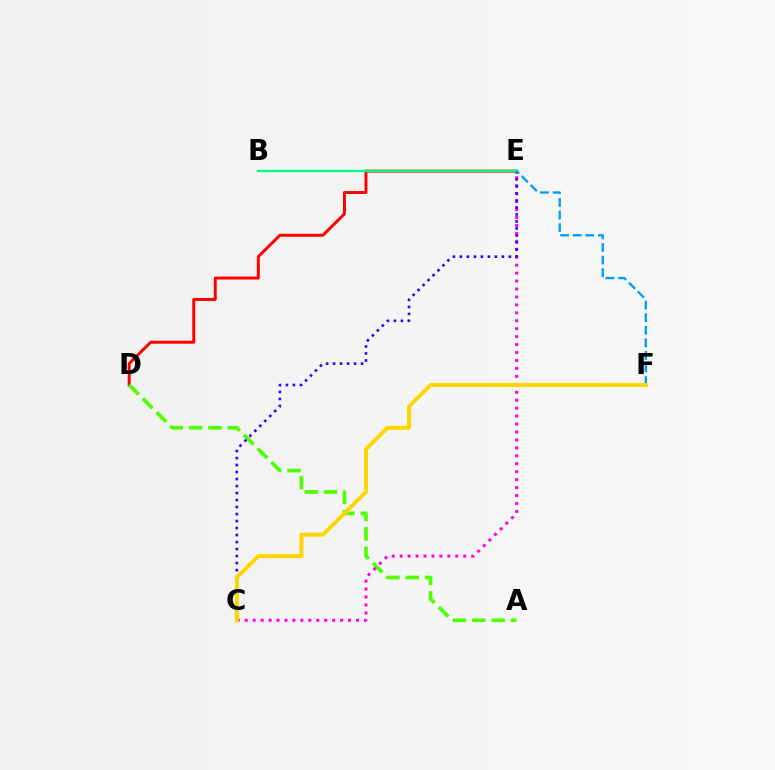{('D', 'E'): [{'color': '#ff0000', 'line_style': 'solid', 'thickness': 2.13}], ('A', 'D'): [{'color': '#4fff00', 'line_style': 'dashed', 'thickness': 2.63}], ('C', 'E'): [{'color': '#ff00ed', 'line_style': 'dotted', 'thickness': 2.16}, {'color': '#3700ff', 'line_style': 'dotted', 'thickness': 1.9}], ('B', 'E'): [{'color': '#00ff86', 'line_style': 'solid', 'thickness': 1.68}], ('E', 'F'): [{'color': '#009eff', 'line_style': 'dashed', 'thickness': 1.71}], ('C', 'F'): [{'color': '#ffd500', 'line_style': 'solid', 'thickness': 2.84}]}